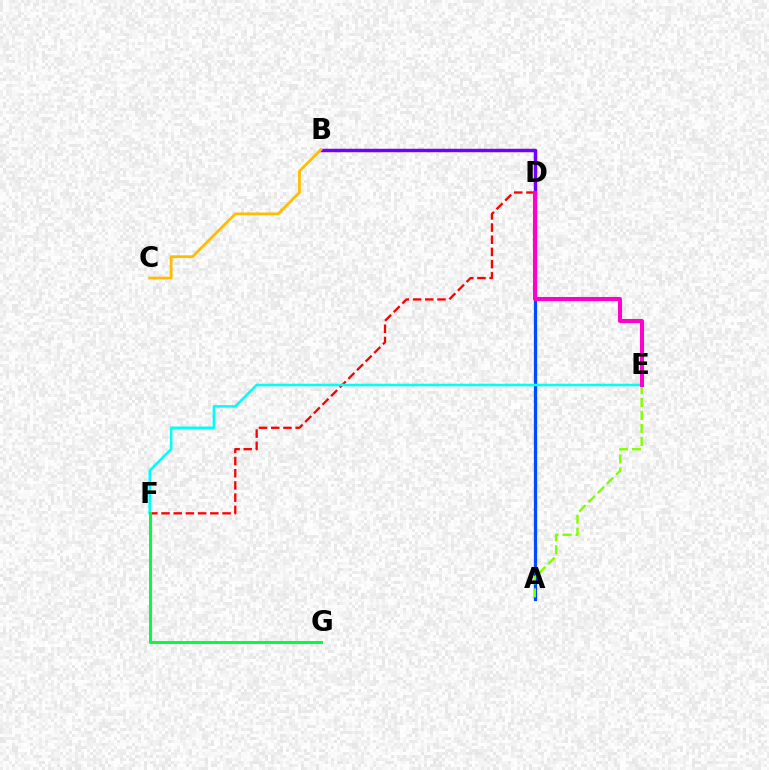{('A', 'D'): [{'color': '#004bff', 'line_style': 'solid', 'thickness': 2.34}], ('D', 'F'): [{'color': '#ff0000', 'line_style': 'dashed', 'thickness': 1.66}], ('E', 'F'): [{'color': '#00fff6', 'line_style': 'solid', 'thickness': 1.85}], ('B', 'D'): [{'color': '#7200ff', 'line_style': 'solid', 'thickness': 2.5}], ('B', 'C'): [{'color': '#ffbd00', 'line_style': 'solid', 'thickness': 1.99}], ('F', 'G'): [{'color': '#00ff39', 'line_style': 'solid', 'thickness': 2.13}], ('A', 'E'): [{'color': '#84ff00', 'line_style': 'dashed', 'thickness': 1.76}], ('D', 'E'): [{'color': '#ff00cf', 'line_style': 'solid', 'thickness': 2.91}]}